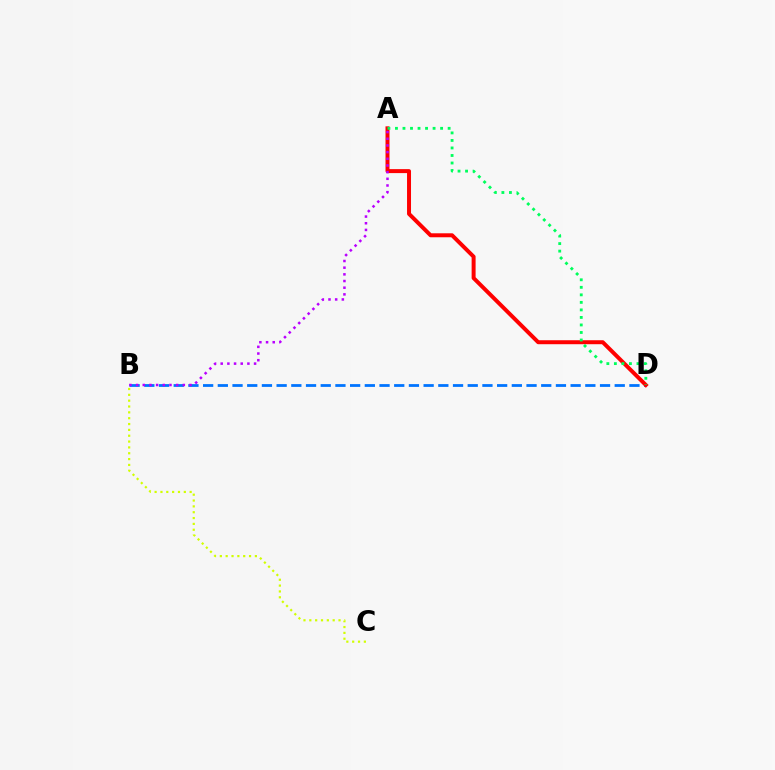{('B', 'C'): [{'color': '#d1ff00', 'line_style': 'dotted', 'thickness': 1.59}], ('B', 'D'): [{'color': '#0074ff', 'line_style': 'dashed', 'thickness': 2.0}], ('A', 'D'): [{'color': '#ff0000', 'line_style': 'solid', 'thickness': 2.86}, {'color': '#00ff5c', 'line_style': 'dotted', 'thickness': 2.04}], ('A', 'B'): [{'color': '#b900ff', 'line_style': 'dotted', 'thickness': 1.81}]}